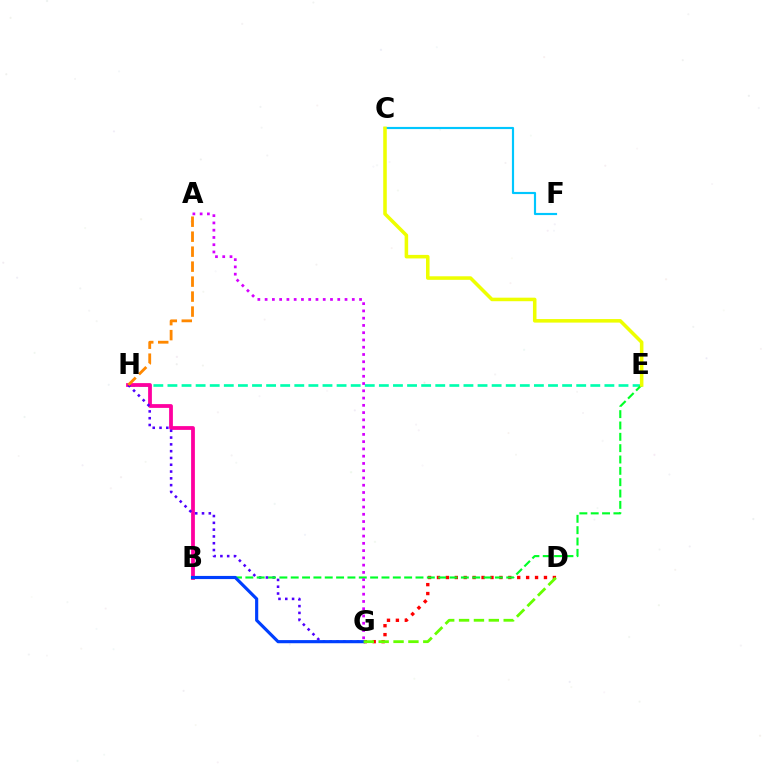{('D', 'G'): [{'color': '#ff0000', 'line_style': 'dotted', 'thickness': 2.42}, {'color': '#66ff00', 'line_style': 'dashed', 'thickness': 2.02}], ('E', 'H'): [{'color': '#00ffaf', 'line_style': 'dashed', 'thickness': 1.91}], ('B', 'H'): [{'color': '#ff00a0', 'line_style': 'solid', 'thickness': 2.72}], ('G', 'H'): [{'color': '#4f00ff', 'line_style': 'dotted', 'thickness': 1.85}], ('A', 'H'): [{'color': '#ff8800', 'line_style': 'dashed', 'thickness': 2.03}], ('C', 'F'): [{'color': '#00c7ff', 'line_style': 'solid', 'thickness': 1.56}], ('B', 'E'): [{'color': '#00ff27', 'line_style': 'dashed', 'thickness': 1.54}], ('C', 'E'): [{'color': '#eeff00', 'line_style': 'solid', 'thickness': 2.55}], ('B', 'G'): [{'color': '#003fff', 'line_style': 'solid', 'thickness': 2.26}], ('A', 'G'): [{'color': '#d600ff', 'line_style': 'dotted', 'thickness': 1.97}]}